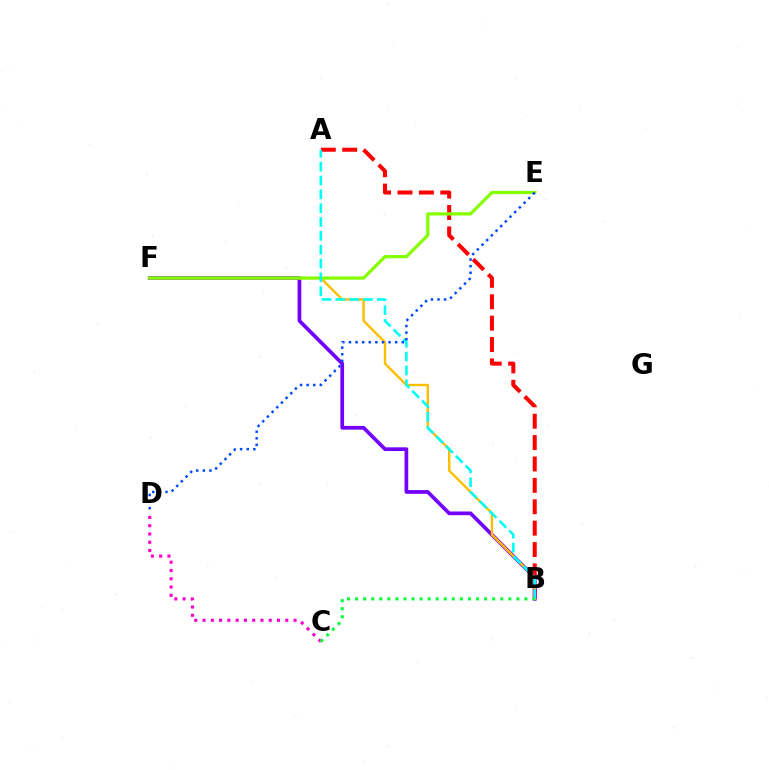{('A', 'B'): [{'color': '#ff0000', 'line_style': 'dashed', 'thickness': 2.91}, {'color': '#00fff6', 'line_style': 'dashed', 'thickness': 1.88}], ('B', 'F'): [{'color': '#7200ff', 'line_style': 'solid', 'thickness': 2.66}, {'color': '#ffbd00', 'line_style': 'solid', 'thickness': 1.72}], ('C', 'D'): [{'color': '#ff00cf', 'line_style': 'dotted', 'thickness': 2.25}], ('E', 'F'): [{'color': '#84ff00', 'line_style': 'solid', 'thickness': 2.33}], ('D', 'E'): [{'color': '#004bff', 'line_style': 'dotted', 'thickness': 1.79}], ('B', 'C'): [{'color': '#00ff39', 'line_style': 'dotted', 'thickness': 2.19}]}